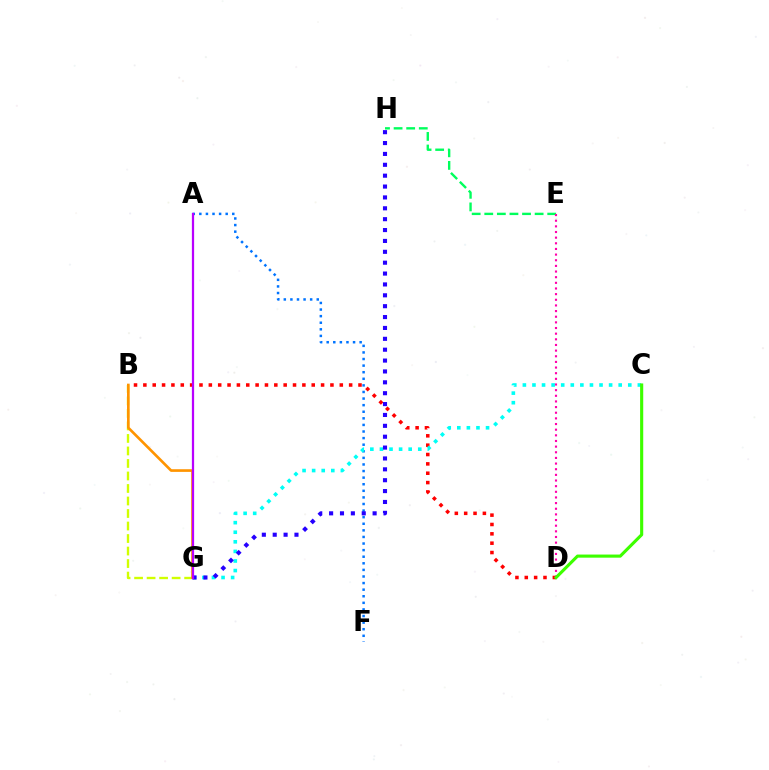{('A', 'F'): [{'color': '#0074ff', 'line_style': 'dotted', 'thickness': 1.79}], ('B', 'D'): [{'color': '#ff0000', 'line_style': 'dotted', 'thickness': 2.54}], ('C', 'G'): [{'color': '#00fff6', 'line_style': 'dotted', 'thickness': 2.6}], ('G', 'H'): [{'color': '#2500ff', 'line_style': 'dotted', 'thickness': 2.96}], ('E', 'H'): [{'color': '#00ff5c', 'line_style': 'dashed', 'thickness': 1.71}], ('D', 'E'): [{'color': '#ff00ac', 'line_style': 'dotted', 'thickness': 1.53}], ('B', 'G'): [{'color': '#d1ff00', 'line_style': 'dashed', 'thickness': 1.7}, {'color': '#ff9400', 'line_style': 'solid', 'thickness': 1.92}], ('C', 'D'): [{'color': '#3dff00', 'line_style': 'solid', 'thickness': 2.24}], ('A', 'G'): [{'color': '#b900ff', 'line_style': 'solid', 'thickness': 1.62}]}